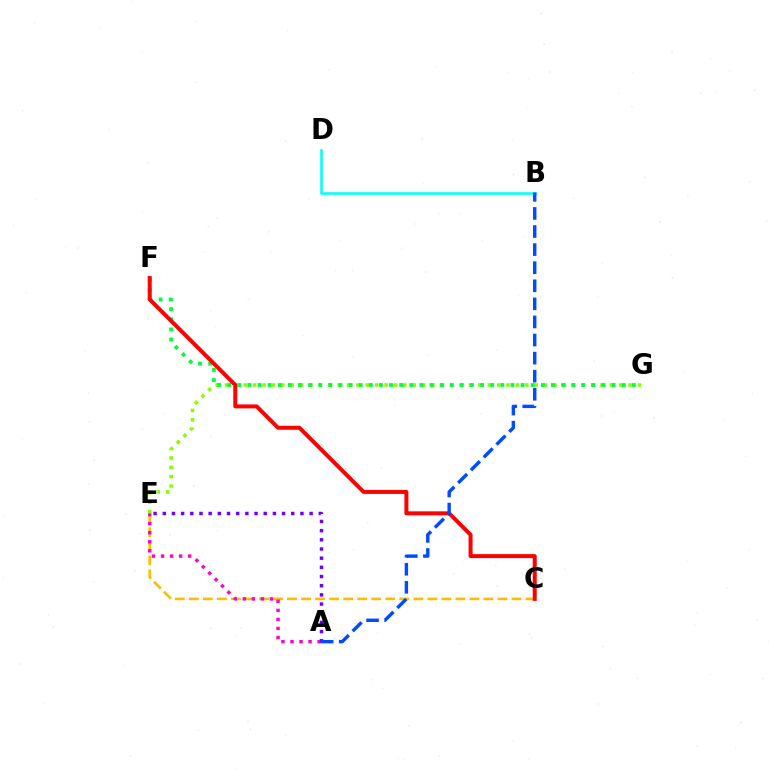{('E', 'G'): [{'color': '#84ff00', 'line_style': 'dotted', 'thickness': 2.55}], ('F', 'G'): [{'color': '#00ff39', 'line_style': 'dotted', 'thickness': 2.75}], ('C', 'E'): [{'color': '#ffbd00', 'line_style': 'dashed', 'thickness': 1.91}], ('C', 'F'): [{'color': '#ff0000', 'line_style': 'solid', 'thickness': 2.87}], ('B', 'D'): [{'color': '#00fff6', 'line_style': 'solid', 'thickness': 1.83}], ('A', 'E'): [{'color': '#ff00cf', 'line_style': 'dotted', 'thickness': 2.46}, {'color': '#7200ff', 'line_style': 'dotted', 'thickness': 2.49}], ('A', 'B'): [{'color': '#004bff', 'line_style': 'dashed', 'thickness': 2.46}]}